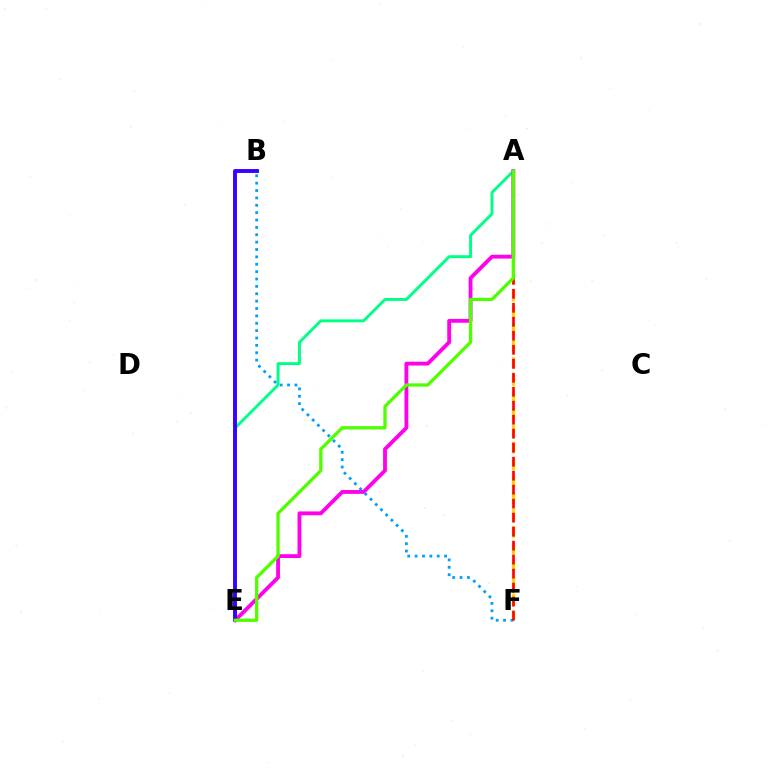{('A', 'E'): [{'color': '#00ff86', 'line_style': 'solid', 'thickness': 2.11}, {'color': '#ff00ed', 'line_style': 'solid', 'thickness': 2.75}, {'color': '#4fff00', 'line_style': 'solid', 'thickness': 2.37}], ('B', 'E'): [{'color': '#3700ff', 'line_style': 'solid', 'thickness': 2.8}], ('A', 'F'): [{'color': '#ffd500', 'line_style': 'dashed', 'thickness': 2.29}, {'color': '#ff0000', 'line_style': 'dashed', 'thickness': 1.9}], ('B', 'F'): [{'color': '#009eff', 'line_style': 'dotted', 'thickness': 2.0}]}